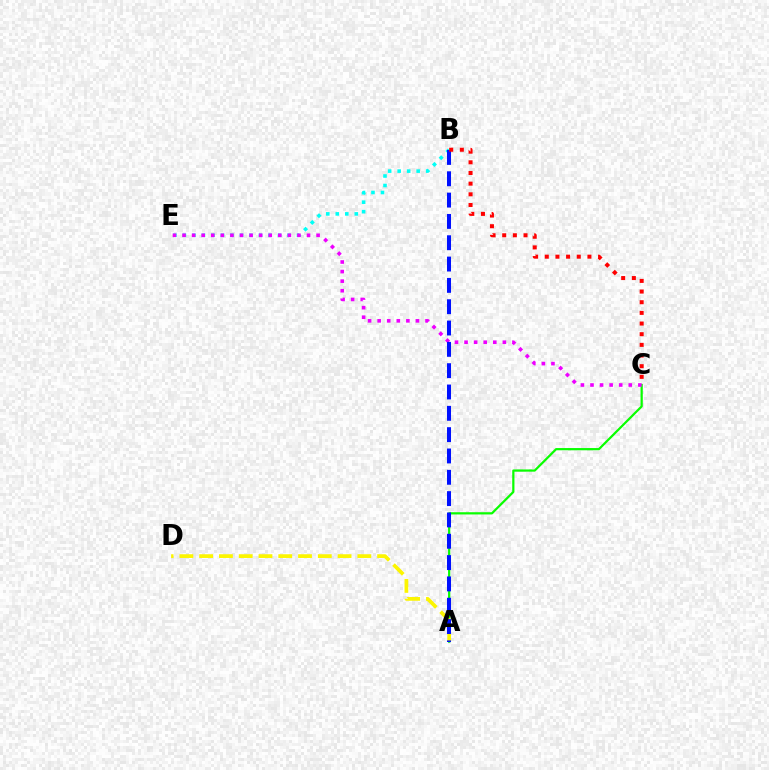{('A', 'C'): [{'color': '#08ff00', 'line_style': 'solid', 'thickness': 1.6}], ('B', 'E'): [{'color': '#00fff6', 'line_style': 'dotted', 'thickness': 2.58}], ('C', 'E'): [{'color': '#ee00ff', 'line_style': 'dotted', 'thickness': 2.6}], ('A', 'D'): [{'color': '#fcf500', 'line_style': 'dashed', 'thickness': 2.69}], ('A', 'B'): [{'color': '#0010ff', 'line_style': 'dashed', 'thickness': 2.9}], ('B', 'C'): [{'color': '#ff0000', 'line_style': 'dotted', 'thickness': 2.9}]}